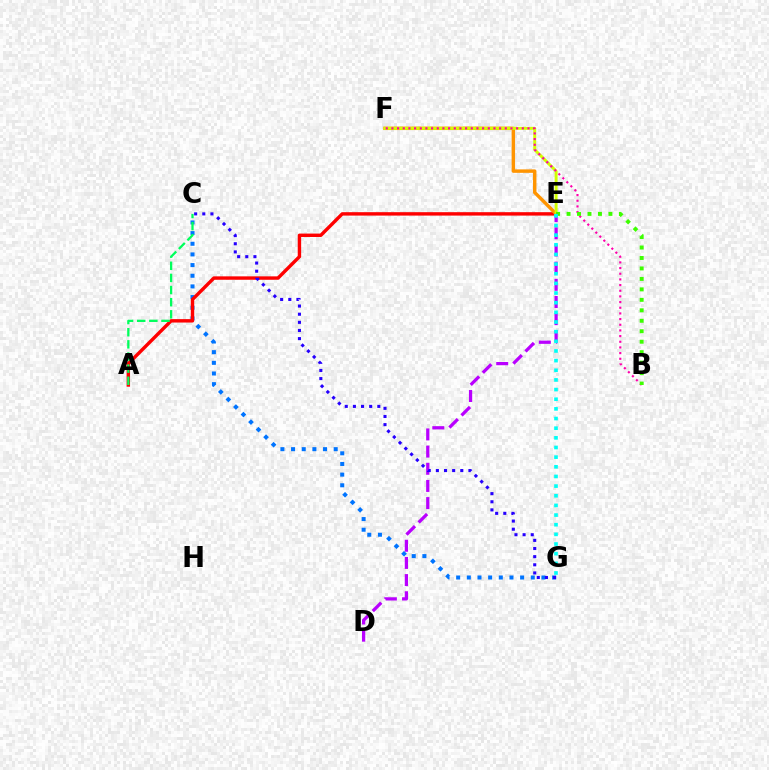{('C', 'G'): [{'color': '#0074ff', 'line_style': 'dotted', 'thickness': 2.9}, {'color': '#2500ff', 'line_style': 'dotted', 'thickness': 2.21}], ('A', 'E'): [{'color': '#ff0000', 'line_style': 'solid', 'thickness': 2.46}], ('E', 'F'): [{'color': '#ff9400', 'line_style': 'solid', 'thickness': 2.48}, {'color': '#d1ff00', 'line_style': 'solid', 'thickness': 2.11}], ('A', 'C'): [{'color': '#00ff5c', 'line_style': 'dashed', 'thickness': 1.65}], ('B', 'F'): [{'color': '#ff00ac', 'line_style': 'dotted', 'thickness': 1.54}], ('B', 'E'): [{'color': '#3dff00', 'line_style': 'dotted', 'thickness': 2.84}], ('D', 'E'): [{'color': '#b900ff', 'line_style': 'dashed', 'thickness': 2.33}], ('E', 'G'): [{'color': '#00fff6', 'line_style': 'dotted', 'thickness': 2.62}]}